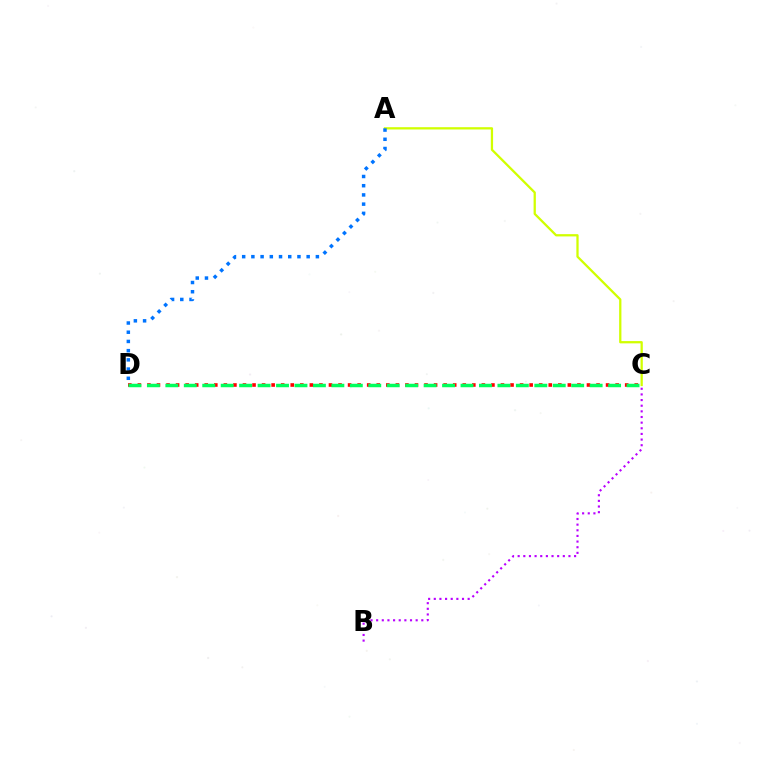{('C', 'D'): [{'color': '#ff0000', 'line_style': 'dotted', 'thickness': 2.6}, {'color': '#00ff5c', 'line_style': 'dashed', 'thickness': 2.51}], ('A', 'C'): [{'color': '#d1ff00', 'line_style': 'solid', 'thickness': 1.64}], ('A', 'D'): [{'color': '#0074ff', 'line_style': 'dotted', 'thickness': 2.5}], ('B', 'C'): [{'color': '#b900ff', 'line_style': 'dotted', 'thickness': 1.53}]}